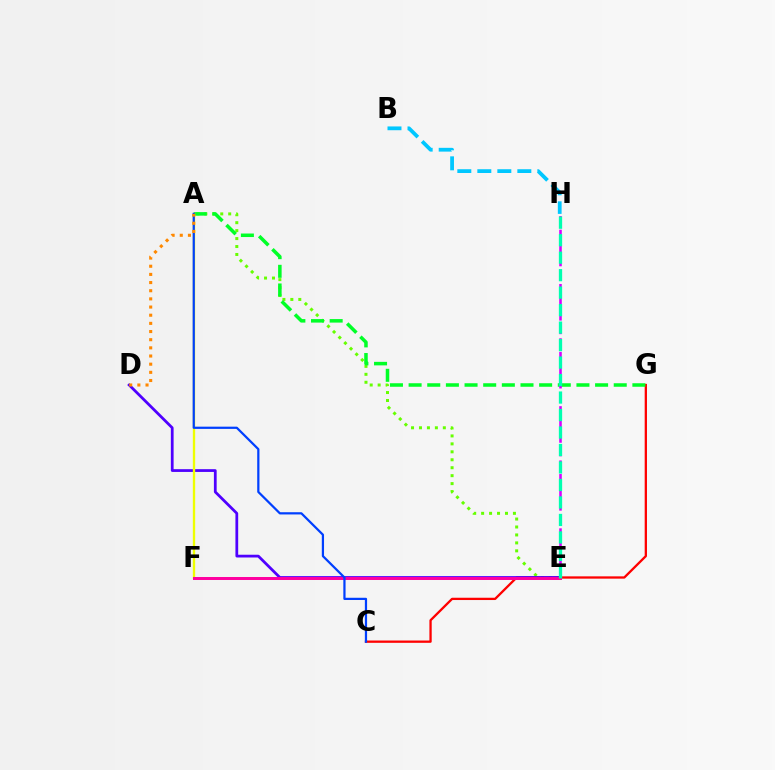{('A', 'E'): [{'color': '#66ff00', 'line_style': 'dotted', 'thickness': 2.16}], ('C', 'G'): [{'color': '#ff0000', 'line_style': 'solid', 'thickness': 1.65}], ('D', 'E'): [{'color': '#4f00ff', 'line_style': 'solid', 'thickness': 1.99}], ('A', 'G'): [{'color': '#00ff27', 'line_style': 'dashed', 'thickness': 2.53}], ('A', 'F'): [{'color': '#eeff00', 'line_style': 'solid', 'thickness': 1.69}], ('E', 'H'): [{'color': '#d600ff', 'line_style': 'dashed', 'thickness': 1.84}, {'color': '#00ffaf', 'line_style': 'dashed', 'thickness': 2.38}], ('E', 'F'): [{'color': '#ff00a0', 'line_style': 'solid', 'thickness': 2.14}], ('A', 'C'): [{'color': '#003fff', 'line_style': 'solid', 'thickness': 1.6}], ('A', 'D'): [{'color': '#ff8800', 'line_style': 'dotted', 'thickness': 2.22}], ('B', 'H'): [{'color': '#00c7ff', 'line_style': 'dashed', 'thickness': 2.72}]}